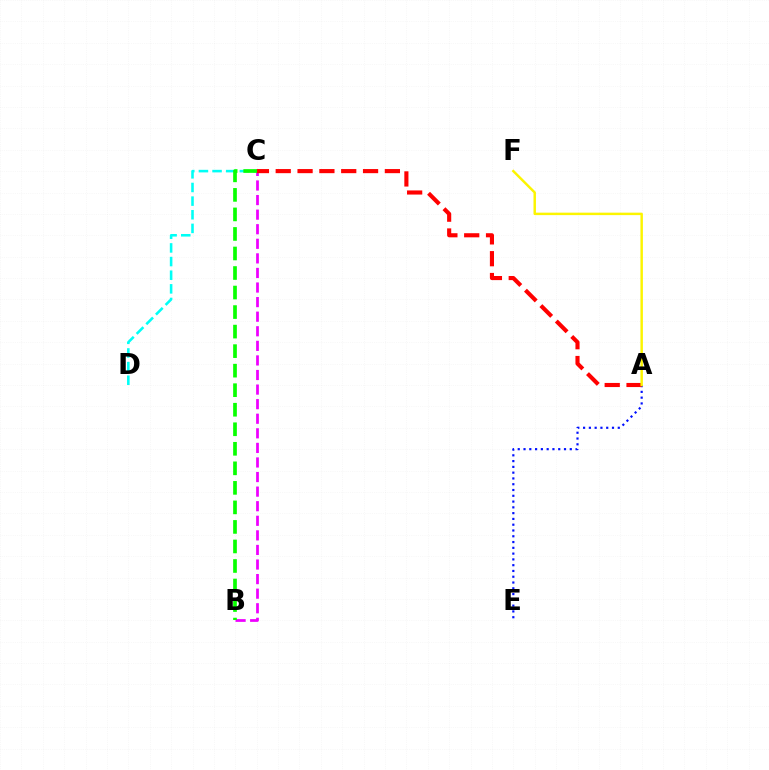{('C', 'D'): [{'color': '#00fff6', 'line_style': 'dashed', 'thickness': 1.85}], ('B', 'C'): [{'color': '#ee00ff', 'line_style': 'dashed', 'thickness': 1.98}, {'color': '#08ff00', 'line_style': 'dashed', 'thickness': 2.65}], ('A', 'E'): [{'color': '#0010ff', 'line_style': 'dotted', 'thickness': 1.57}], ('A', 'C'): [{'color': '#ff0000', 'line_style': 'dashed', 'thickness': 2.97}], ('A', 'F'): [{'color': '#fcf500', 'line_style': 'solid', 'thickness': 1.77}]}